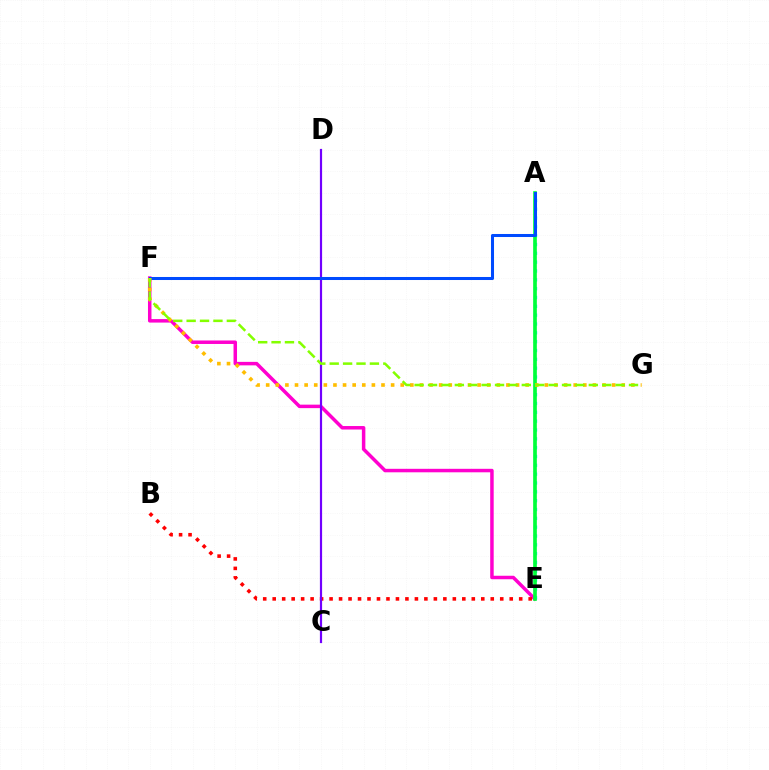{('E', 'F'): [{'color': '#ff00cf', 'line_style': 'solid', 'thickness': 2.51}], ('A', 'E'): [{'color': '#00fff6', 'line_style': 'dotted', 'thickness': 2.4}, {'color': '#00ff39', 'line_style': 'solid', 'thickness': 2.65}], ('B', 'E'): [{'color': '#ff0000', 'line_style': 'dotted', 'thickness': 2.58}], ('C', 'D'): [{'color': '#7200ff', 'line_style': 'solid', 'thickness': 1.58}], ('A', 'F'): [{'color': '#004bff', 'line_style': 'solid', 'thickness': 2.19}], ('F', 'G'): [{'color': '#ffbd00', 'line_style': 'dotted', 'thickness': 2.61}, {'color': '#84ff00', 'line_style': 'dashed', 'thickness': 1.82}]}